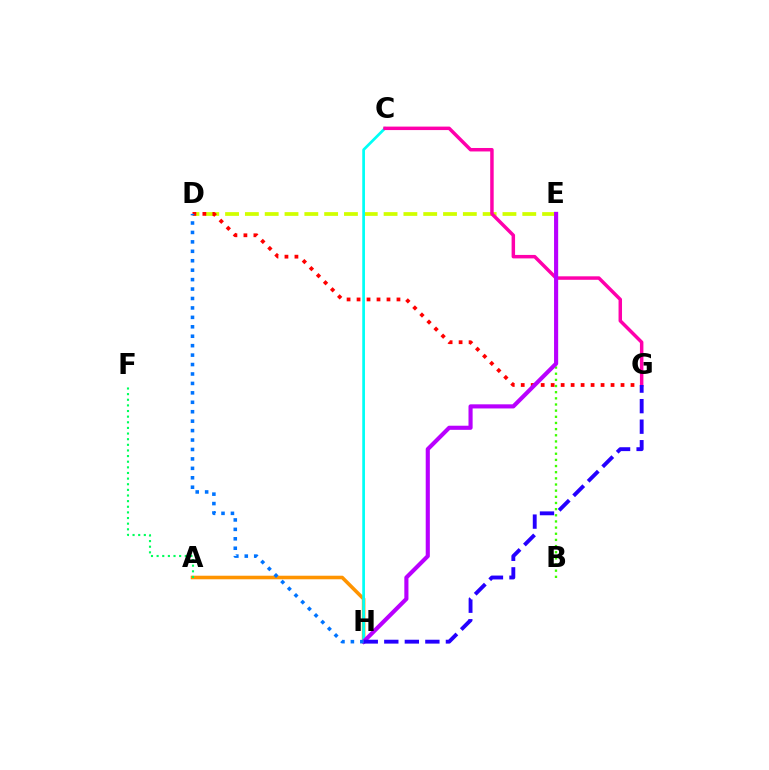{('B', 'E'): [{'color': '#3dff00', 'line_style': 'dotted', 'thickness': 1.67}], ('D', 'E'): [{'color': '#d1ff00', 'line_style': 'dashed', 'thickness': 2.69}], ('A', 'H'): [{'color': '#ff9400', 'line_style': 'solid', 'thickness': 2.57}], ('D', 'G'): [{'color': '#ff0000', 'line_style': 'dotted', 'thickness': 2.71}], ('C', 'H'): [{'color': '#00fff6', 'line_style': 'solid', 'thickness': 1.95}], ('C', 'G'): [{'color': '#ff00ac', 'line_style': 'solid', 'thickness': 2.5}], ('A', 'F'): [{'color': '#00ff5c', 'line_style': 'dotted', 'thickness': 1.53}], ('E', 'H'): [{'color': '#b900ff', 'line_style': 'solid', 'thickness': 2.97}], ('G', 'H'): [{'color': '#2500ff', 'line_style': 'dashed', 'thickness': 2.79}], ('D', 'H'): [{'color': '#0074ff', 'line_style': 'dotted', 'thickness': 2.56}]}